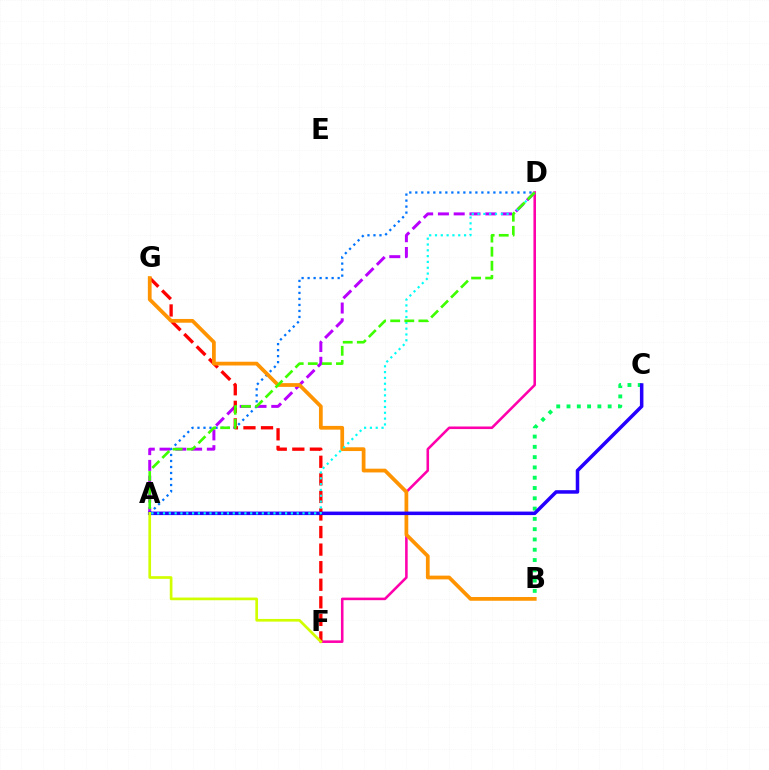{('B', 'C'): [{'color': '#00ff5c', 'line_style': 'dotted', 'thickness': 2.8}], ('A', 'D'): [{'color': '#b900ff', 'line_style': 'dashed', 'thickness': 2.14}, {'color': '#0074ff', 'line_style': 'dotted', 'thickness': 1.63}, {'color': '#00fff6', 'line_style': 'dotted', 'thickness': 1.58}, {'color': '#3dff00', 'line_style': 'dashed', 'thickness': 1.91}], ('D', 'F'): [{'color': '#ff00ac', 'line_style': 'solid', 'thickness': 1.85}], ('F', 'G'): [{'color': '#ff0000', 'line_style': 'dashed', 'thickness': 2.39}], ('B', 'G'): [{'color': '#ff9400', 'line_style': 'solid', 'thickness': 2.7}], ('A', 'C'): [{'color': '#2500ff', 'line_style': 'solid', 'thickness': 2.53}], ('A', 'F'): [{'color': '#d1ff00', 'line_style': 'solid', 'thickness': 1.93}]}